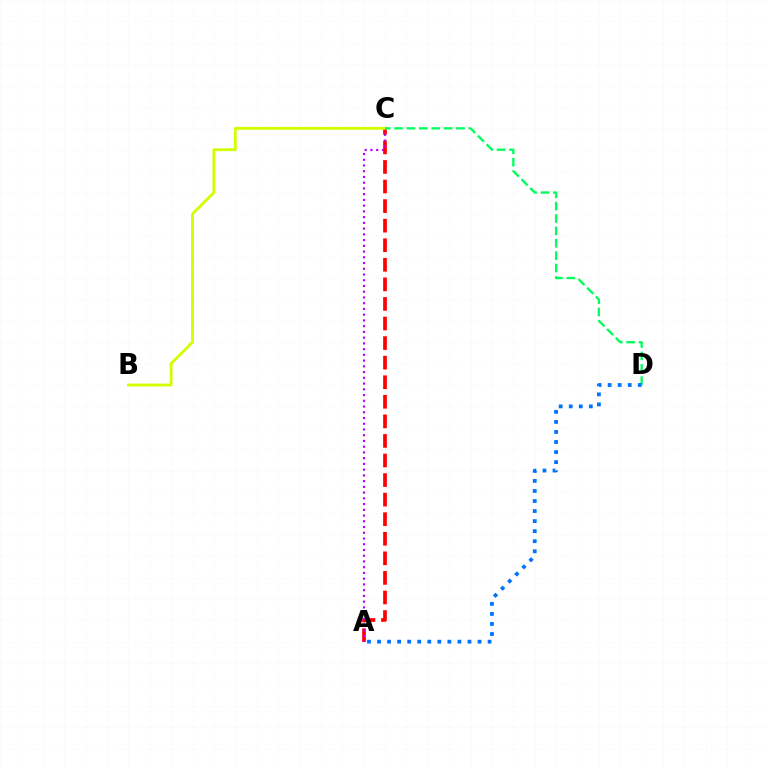{('A', 'C'): [{'color': '#ff0000', 'line_style': 'dashed', 'thickness': 2.66}, {'color': '#b900ff', 'line_style': 'dotted', 'thickness': 1.56}], ('B', 'C'): [{'color': '#d1ff00', 'line_style': 'solid', 'thickness': 2.04}], ('C', 'D'): [{'color': '#00ff5c', 'line_style': 'dashed', 'thickness': 1.68}], ('A', 'D'): [{'color': '#0074ff', 'line_style': 'dotted', 'thickness': 2.73}]}